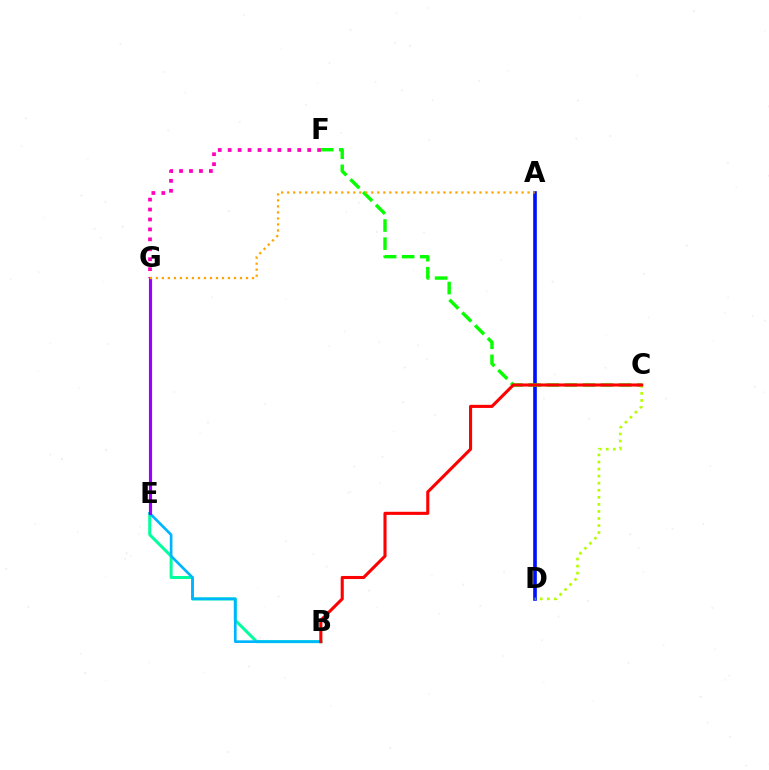{('F', 'G'): [{'color': '#ff00bd', 'line_style': 'dotted', 'thickness': 2.7}], ('A', 'D'): [{'color': '#0010ff', 'line_style': 'solid', 'thickness': 2.62}], ('B', 'E'): [{'color': '#00ff9d', 'line_style': 'solid', 'thickness': 2.16}, {'color': '#00b5ff', 'line_style': 'solid', 'thickness': 1.93}], ('C', 'F'): [{'color': '#08ff00', 'line_style': 'dashed', 'thickness': 2.46}], ('C', 'D'): [{'color': '#b3ff00', 'line_style': 'dotted', 'thickness': 1.92}], ('E', 'G'): [{'color': '#9b00ff', 'line_style': 'solid', 'thickness': 2.26}], ('A', 'G'): [{'color': '#ffa500', 'line_style': 'dotted', 'thickness': 1.63}], ('B', 'C'): [{'color': '#ff0000', 'line_style': 'solid', 'thickness': 2.23}]}